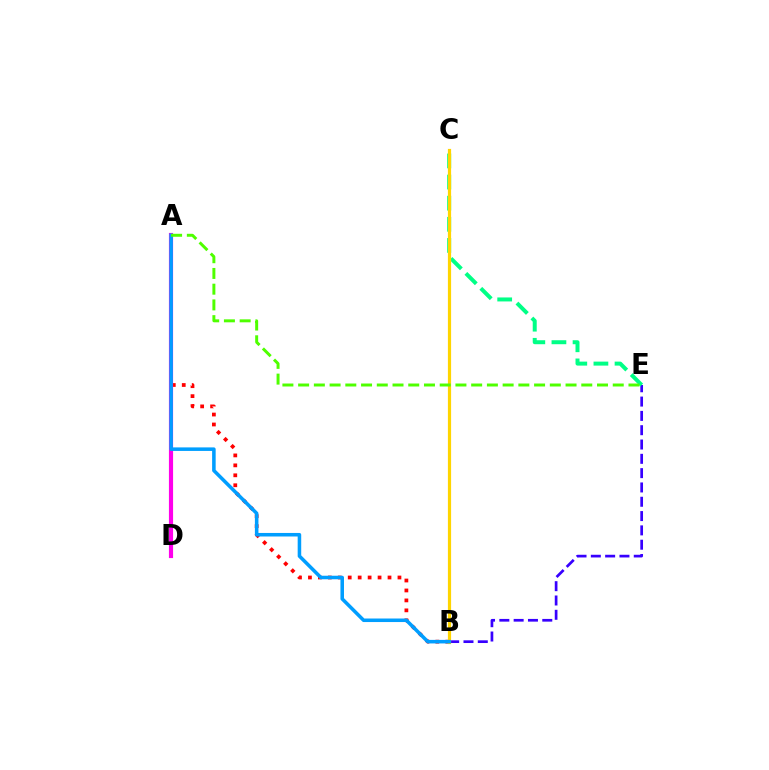{('A', 'B'): [{'color': '#ff0000', 'line_style': 'dotted', 'thickness': 2.7}, {'color': '#009eff', 'line_style': 'solid', 'thickness': 2.55}], ('B', 'E'): [{'color': '#3700ff', 'line_style': 'dashed', 'thickness': 1.94}], ('C', 'E'): [{'color': '#00ff86', 'line_style': 'dashed', 'thickness': 2.87}], ('B', 'C'): [{'color': '#ffd500', 'line_style': 'solid', 'thickness': 2.3}], ('A', 'D'): [{'color': '#ff00ed', 'line_style': 'solid', 'thickness': 2.99}], ('A', 'E'): [{'color': '#4fff00', 'line_style': 'dashed', 'thickness': 2.14}]}